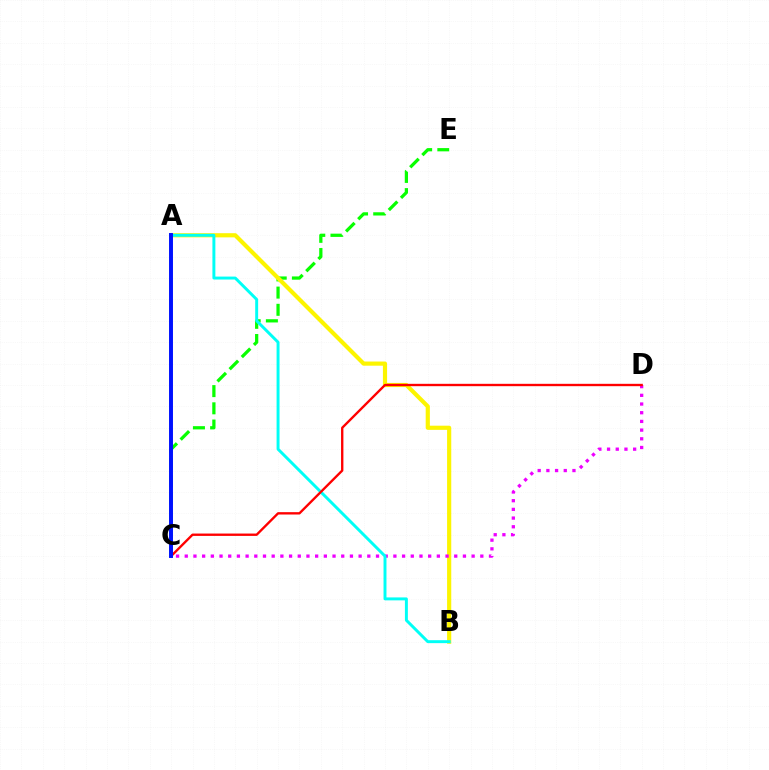{('C', 'E'): [{'color': '#08ff00', 'line_style': 'dashed', 'thickness': 2.34}], ('A', 'B'): [{'color': '#fcf500', 'line_style': 'solid', 'thickness': 3.0}, {'color': '#00fff6', 'line_style': 'solid', 'thickness': 2.12}], ('C', 'D'): [{'color': '#ee00ff', 'line_style': 'dotted', 'thickness': 2.36}, {'color': '#ff0000', 'line_style': 'solid', 'thickness': 1.7}], ('A', 'C'): [{'color': '#0010ff', 'line_style': 'solid', 'thickness': 2.84}]}